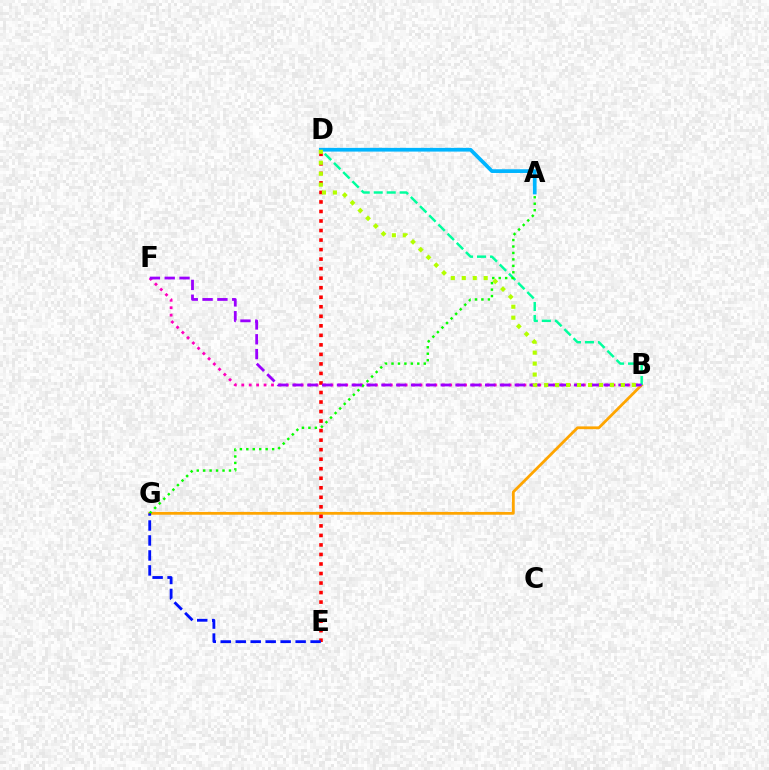{('B', 'G'): [{'color': '#ffa500', 'line_style': 'solid', 'thickness': 2.0}], ('B', 'F'): [{'color': '#ff00bd', 'line_style': 'dotted', 'thickness': 2.02}, {'color': '#9b00ff', 'line_style': 'dashed', 'thickness': 2.01}], ('B', 'D'): [{'color': '#00ff9d', 'line_style': 'dashed', 'thickness': 1.76}, {'color': '#b3ff00', 'line_style': 'dotted', 'thickness': 2.98}], ('A', 'G'): [{'color': '#08ff00', 'line_style': 'dotted', 'thickness': 1.75}], ('D', 'E'): [{'color': '#ff0000', 'line_style': 'dotted', 'thickness': 2.59}], ('A', 'D'): [{'color': '#00b5ff', 'line_style': 'solid', 'thickness': 2.69}], ('E', 'G'): [{'color': '#0010ff', 'line_style': 'dashed', 'thickness': 2.03}]}